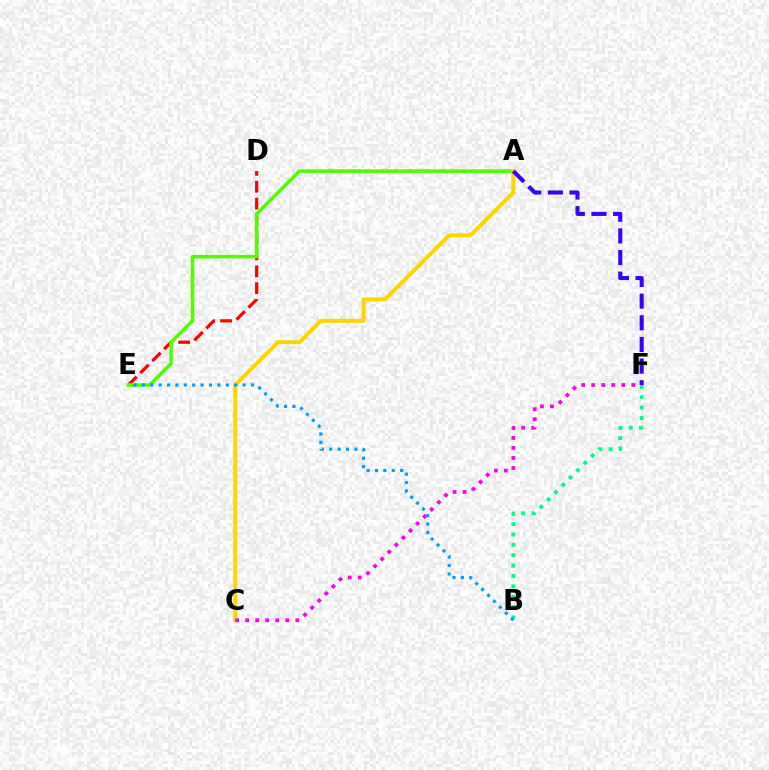{('D', 'E'): [{'color': '#ff0000', 'line_style': 'dashed', 'thickness': 2.3}], ('B', 'F'): [{'color': '#00ff86', 'line_style': 'dotted', 'thickness': 2.81}], ('A', 'E'): [{'color': '#4fff00', 'line_style': 'solid', 'thickness': 2.54}], ('A', 'C'): [{'color': '#ffd500', 'line_style': 'solid', 'thickness': 2.87}], ('A', 'F'): [{'color': '#3700ff', 'line_style': 'dashed', 'thickness': 2.94}], ('B', 'E'): [{'color': '#009eff', 'line_style': 'dotted', 'thickness': 2.28}], ('C', 'F'): [{'color': '#ff00ed', 'line_style': 'dotted', 'thickness': 2.72}]}